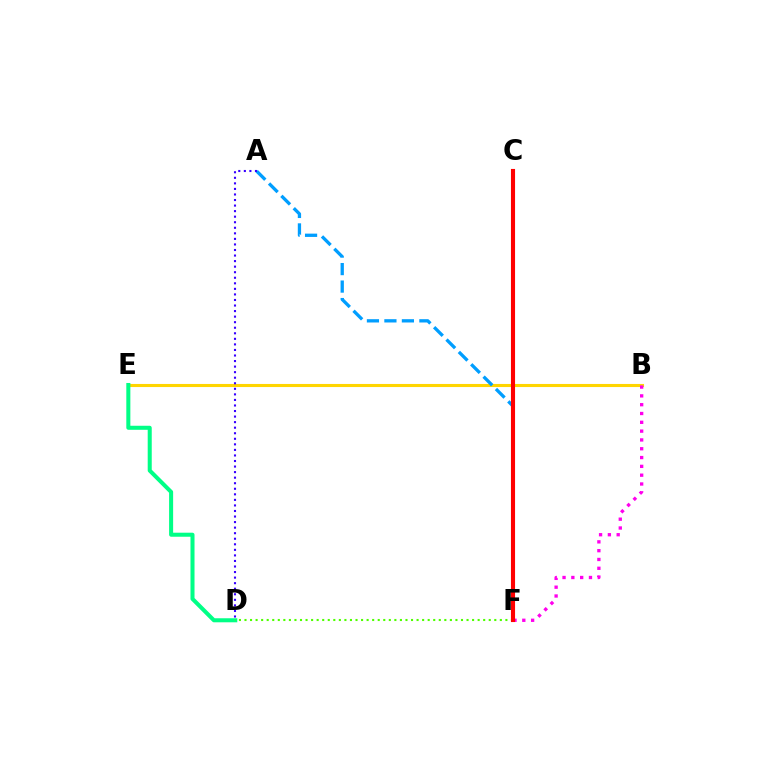{('B', 'E'): [{'color': '#ffd500', 'line_style': 'solid', 'thickness': 2.23}], ('B', 'F'): [{'color': '#ff00ed', 'line_style': 'dotted', 'thickness': 2.39}], ('D', 'E'): [{'color': '#00ff86', 'line_style': 'solid', 'thickness': 2.91}], ('A', 'F'): [{'color': '#009eff', 'line_style': 'dashed', 'thickness': 2.37}], ('A', 'D'): [{'color': '#3700ff', 'line_style': 'dotted', 'thickness': 1.51}], ('D', 'F'): [{'color': '#4fff00', 'line_style': 'dotted', 'thickness': 1.51}], ('C', 'F'): [{'color': '#ff0000', 'line_style': 'solid', 'thickness': 2.96}]}